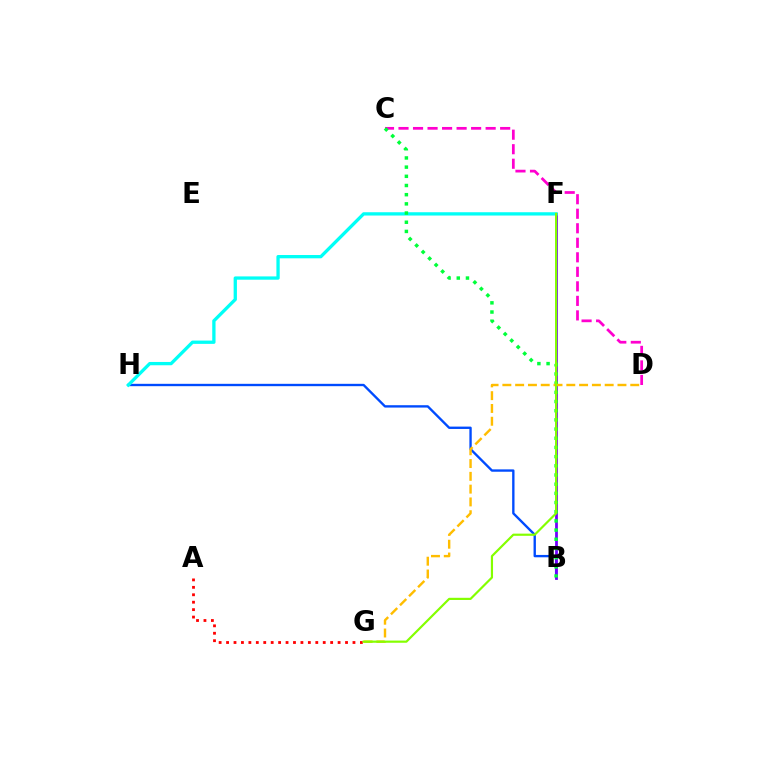{('A', 'G'): [{'color': '#ff0000', 'line_style': 'dotted', 'thickness': 2.02}], ('B', 'H'): [{'color': '#004bff', 'line_style': 'solid', 'thickness': 1.7}], ('B', 'F'): [{'color': '#7200ff', 'line_style': 'solid', 'thickness': 2.0}], ('C', 'D'): [{'color': '#ff00cf', 'line_style': 'dashed', 'thickness': 1.97}], ('F', 'H'): [{'color': '#00fff6', 'line_style': 'solid', 'thickness': 2.37}], ('B', 'C'): [{'color': '#00ff39', 'line_style': 'dotted', 'thickness': 2.5}], ('D', 'G'): [{'color': '#ffbd00', 'line_style': 'dashed', 'thickness': 1.74}], ('F', 'G'): [{'color': '#84ff00', 'line_style': 'solid', 'thickness': 1.57}]}